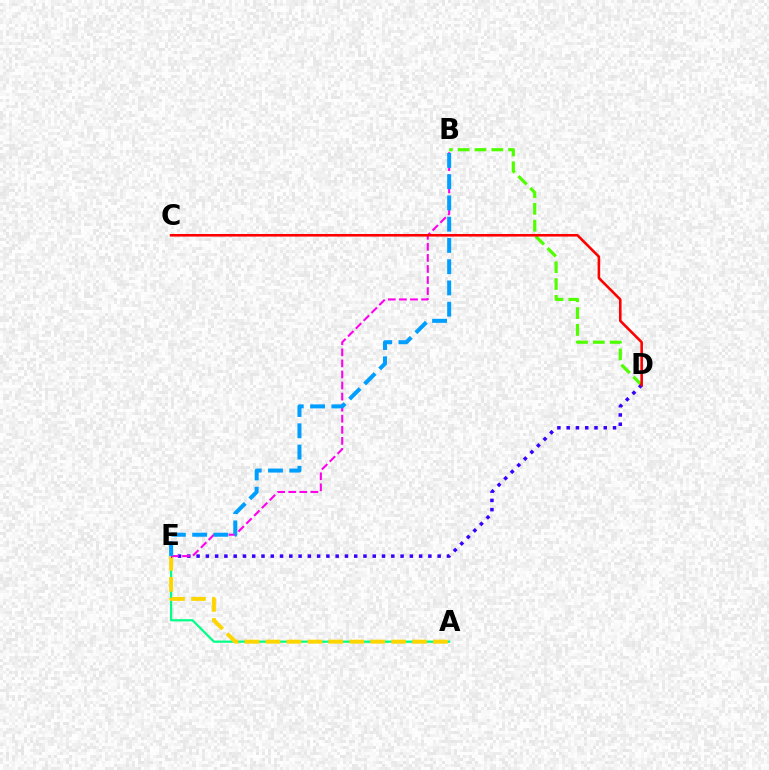{('B', 'D'): [{'color': '#4fff00', 'line_style': 'dashed', 'thickness': 2.28}], ('A', 'E'): [{'color': '#00ff86', 'line_style': 'solid', 'thickness': 1.58}, {'color': '#ffd500', 'line_style': 'dashed', 'thickness': 2.85}], ('D', 'E'): [{'color': '#3700ff', 'line_style': 'dotted', 'thickness': 2.52}], ('B', 'E'): [{'color': '#ff00ed', 'line_style': 'dashed', 'thickness': 1.5}, {'color': '#009eff', 'line_style': 'dashed', 'thickness': 2.89}], ('C', 'D'): [{'color': '#ff0000', 'line_style': 'solid', 'thickness': 1.86}]}